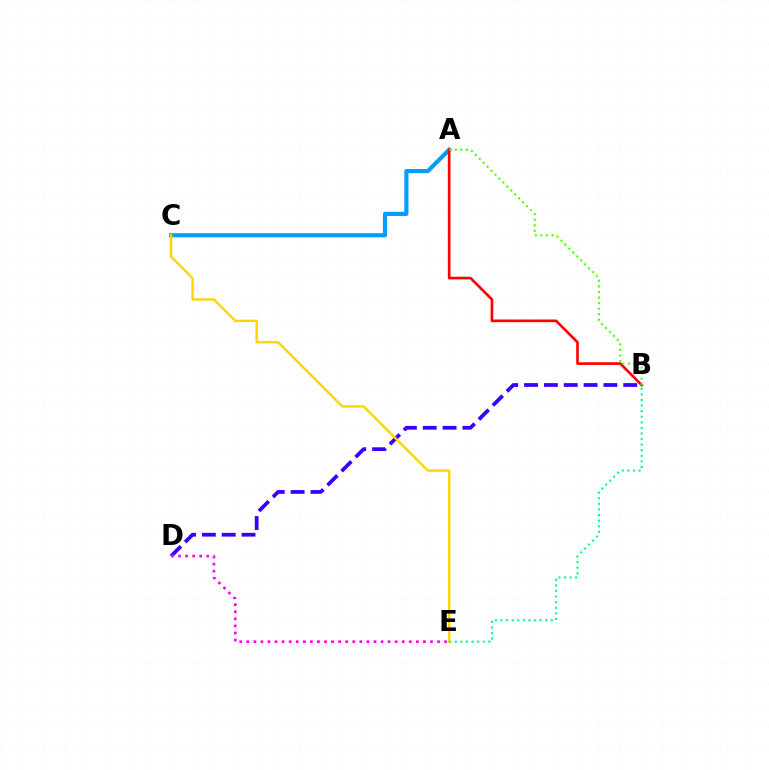{('A', 'C'): [{'color': '#009eff', 'line_style': 'solid', 'thickness': 2.99}], ('B', 'D'): [{'color': '#3700ff', 'line_style': 'dashed', 'thickness': 2.69}], ('D', 'E'): [{'color': '#ff00ed', 'line_style': 'dotted', 'thickness': 1.92}], ('C', 'E'): [{'color': '#ffd500', 'line_style': 'solid', 'thickness': 1.71}], ('A', 'B'): [{'color': '#ff0000', 'line_style': 'solid', 'thickness': 1.91}, {'color': '#4fff00', 'line_style': 'dotted', 'thickness': 1.51}], ('B', 'E'): [{'color': '#00ff86', 'line_style': 'dotted', 'thickness': 1.52}]}